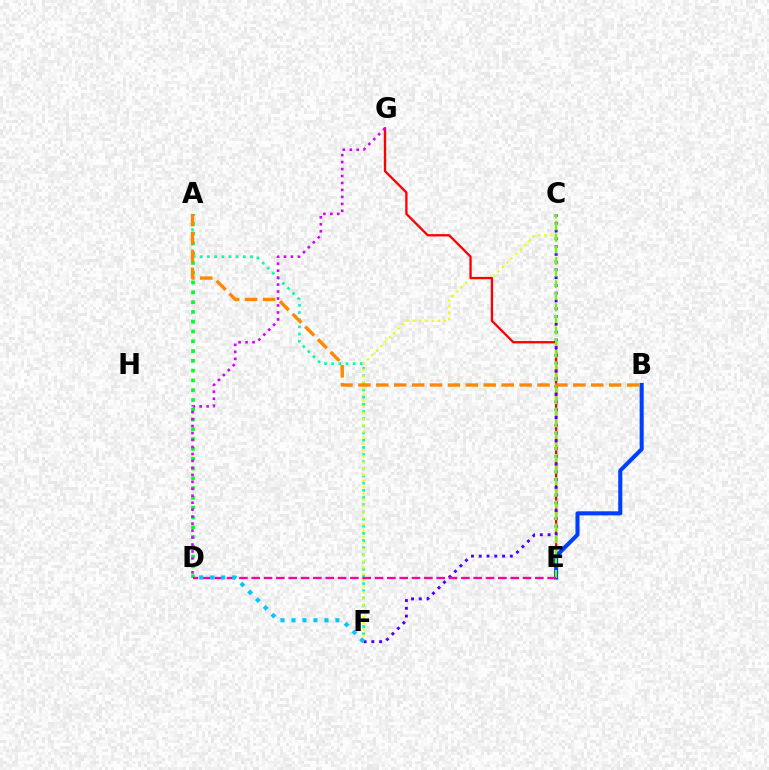{('A', 'F'): [{'color': '#00ffaf', 'line_style': 'dotted', 'thickness': 1.95}], ('C', 'F'): [{'color': '#eeff00', 'line_style': 'dotted', 'thickness': 1.68}, {'color': '#4f00ff', 'line_style': 'dotted', 'thickness': 2.11}], ('E', 'G'): [{'color': '#ff0000', 'line_style': 'solid', 'thickness': 1.67}], ('A', 'D'): [{'color': '#00ff27', 'line_style': 'dotted', 'thickness': 2.66}], ('D', 'G'): [{'color': '#d600ff', 'line_style': 'dotted', 'thickness': 1.89}], ('B', 'E'): [{'color': '#003fff', 'line_style': 'solid', 'thickness': 2.93}], ('C', 'E'): [{'color': '#66ff00', 'line_style': 'dashed', 'thickness': 1.57}], ('A', 'B'): [{'color': '#ff8800', 'line_style': 'dashed', 'thickness': 2.43}], ('D', 'E'): [{'color': '#ff00a0', 'line_style': 'dashed', 'thickness': 1.68}], ('D', 'F'): [{'color': '#00c7ff', 'line_style': 'dotted', 'thickness': 2.99}]}